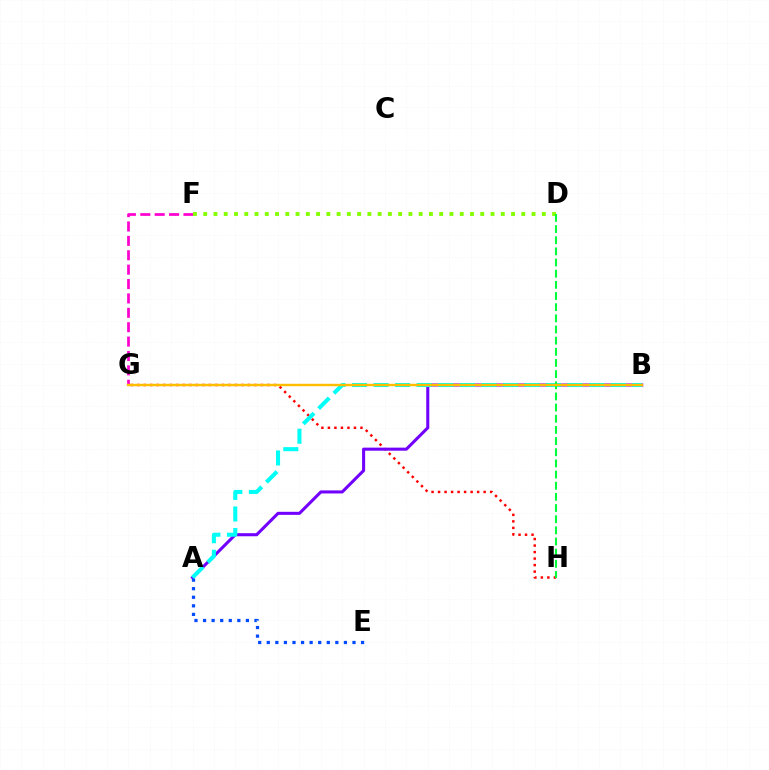{('G', 'H'): [{'color': '#ff0000', 'line_style': 'dotted', 'thickness': 1.77}], ('A', 'B'): [{'color': '#7200ff', 'line_style': 'solid', 'thickness': 2.2}, {'color': '#00fff6', 'line_style': 'dashed', 'thickness': 2.93}], ('A', 'E'): [{'color': '#004bff', 'line_style': 'dotted', 'thickness': 2.33}], ('F', 'G'): [{'color': '#ff00cf', 'line_style': 'dashed', 'thickness': 1.95}], ('D', 'F'): [{'color': '#84ff00', 'line_style': 'dotted', 'thickness': 2.79}], ('D', 'H'): [{'color': '#00ff39', 'line_style': 'dashed', 'thickness': 1.52}], ('B', 'G'): [{'color': '#ffbd00', 'line_style': 'solid', 'thickness': 1.74}]}